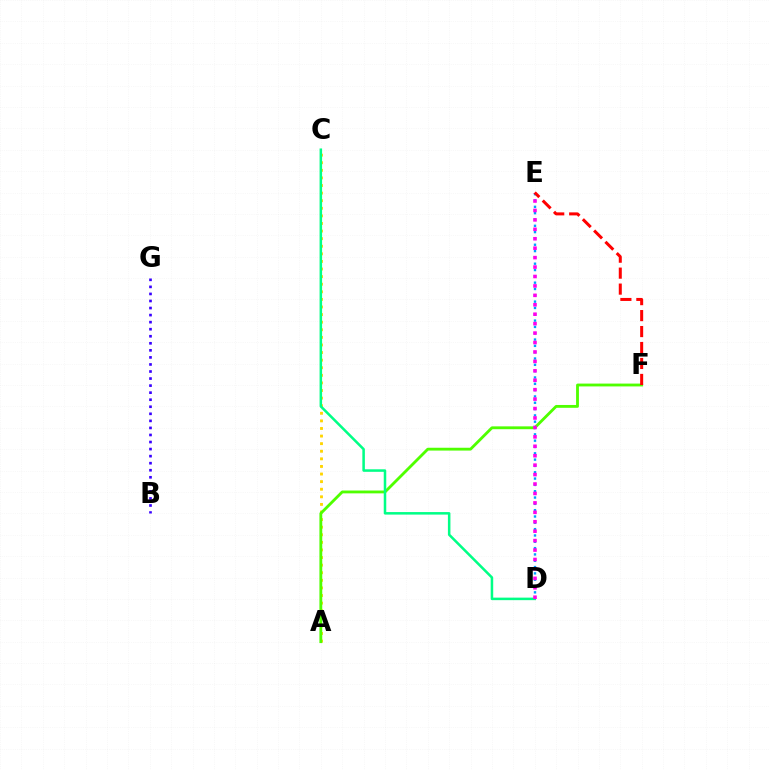{('B', 'G'): [{'color': '#3700ff', 'line_style': 'dotted', 'thickness': 1.92}], ('D', 'E'): [{'color': '#009eff', 'line_style': 'dotted', 'thickness': 1.72}, {'color': '#ff00ed', 'line_style': 'dotted', 'thickness': 2.56}], ('A', 'C'): [{'color': '#ffd500', 'line_style': 'dotted', 'thickness': 2.06}], ('A', 'F'): [{'color': '#4fff00', 'line_style': 'solid', 'thickness': 2.04}], ('C', 'D'): [{'color': '#00ff86', 'line_style': 'solid', 'thickness': 1.82}], ('E', 'F'): [{'color': '#ff0000', 'line_style': 'dashed', 'thickness': 2.17}]}